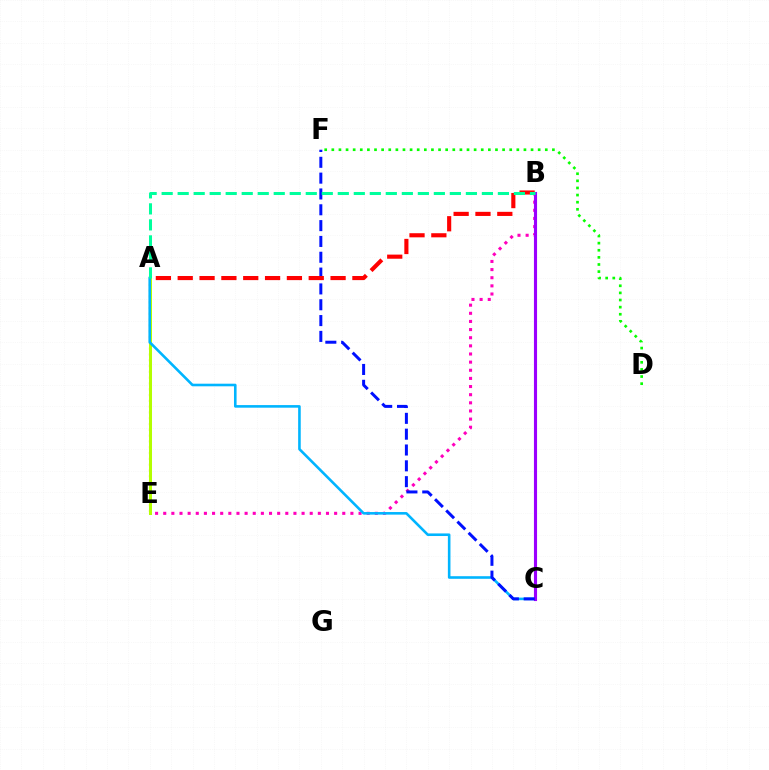{('B', 'E'): [{'color': '#ff00bd', 'line_style': 'dotted', 'thickness': 2.21}], ('A', 'E'): [{'color': '#ffa500', 'line_style': 'dotted', 'thickness': 1.58}, {'color': '#b3ff00', 'line_style': 'solid', 'thickness': 2.17}], ('A', 'C'): [{'color': '#00b5ff', 'line_style': 'solid', 'thickness': 1.87}], ('B', 'C'): [{'color': '#9b00ff', 'line_style': 'solid', 'thickness': 2.25}], ('C', 'F'): [{'color': '#0010ff', 'line_style': 'dashed', 'thickness': 2.15}], ('D', 'F'): [{'color': '#08ff00', 'line_style': 'dotted', 'thickness': 1.93}], ('A', 'B'): [{'color': '#ff0000', 'line_style': 'dashed', 'thickness': 2.97}, {'color': '#00ff9d', 'line_style': 'dashed', 'thickness': 2.18}]}